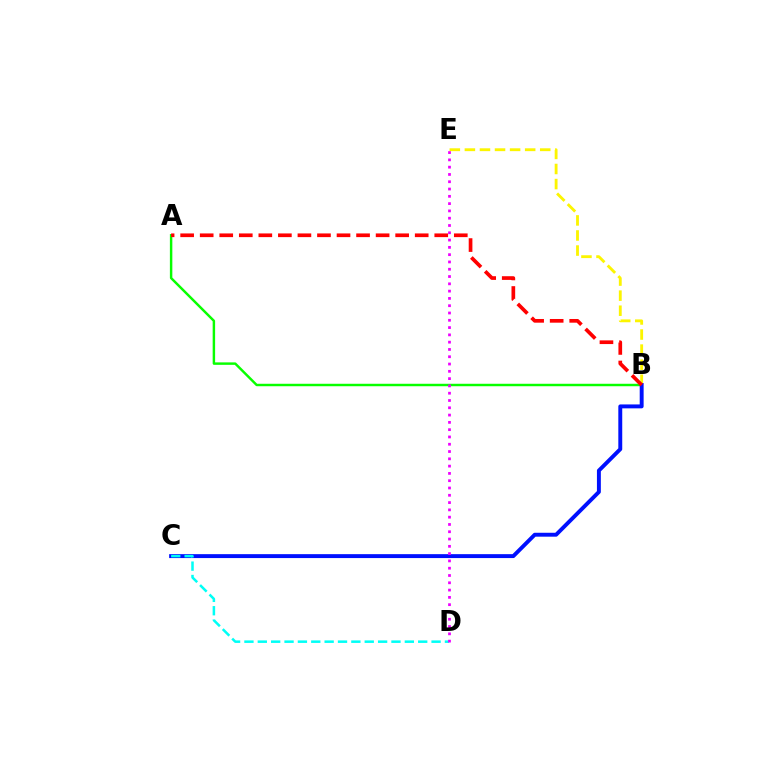{('B', 'E'): [{'color': '#fcf500', 'line_style': 'dashed', 'thickness': 2.05}], ('A', 'B'): [{'color': '#08ff00', 'line_style': 'solid', 'thickness': 1.76}, {'color': '#ff0000', 'line_style': 'dashed', 'thickness': 2.66}], ('B', 'C'): [{'color': '#0010ff', 'line_style': 'solid', 'thickness': 2.82}], ('C', 'D'): [{'color': '#00fff6', 'line_style': 'dashed', 'thickness': 1.82}], ('D', 'E'): [{'color': '#ee00ff', 'line_style': 'dotted', 'thickness': 1.98}]}